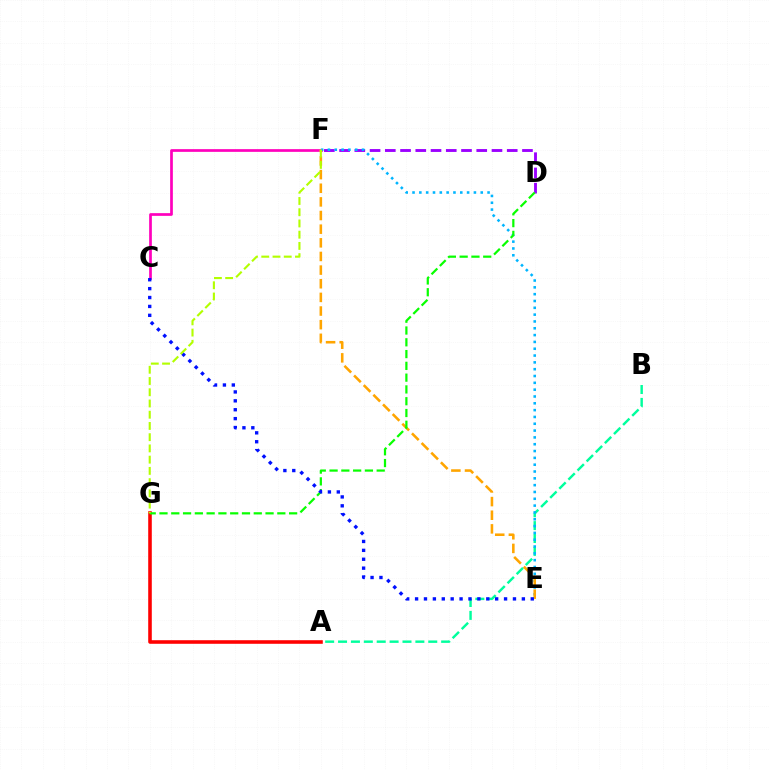{('D', 'F'): [{'color': '#9b00ff', 'line_style': 'dashed', 'thickness': 2.07}], ('C', 'F'): [{'color': '#ff00bd', 'line_style': 'solid', 'thickness': 1.95}], ('A', 'B'): [{'color': '#00ff9d', 'line_style': 'dashed', 'thickness': 1.75}], ('A', 'G'): [{'color': '#ff0000', 'line_style': 'solid', 'thickness': 2.58}], ('E', 'F'): [{'color': '#00b5ff', 'line_style': 'dotted', 'thickness': 1.85}, {'color': '#ffa500', 'line_style': 'dashed', 'thickness': 1.85}], ('D', 'G'): [{'color': '#08ff00', 'line_style': 'dashed', 'thickness': 1.6}], ('C', 'E'): [{'color': '#0010ff', 'line_style': 'dotted', 'thickness': 2.42}], ('F', 'G'): [{'color': '#b3ff00', 'line_style': 'dashed', 'thickness': 1.53}]}